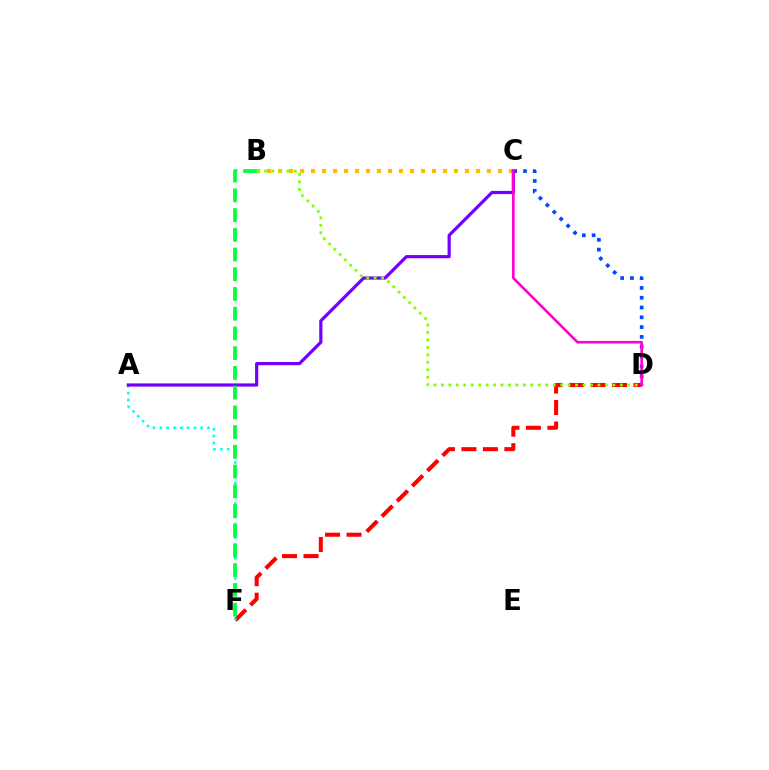{('D', 'F'): [{'color': '#ff0000', 'line_style': 'dashed', 'thickness': 2.92}], ('C', 'D'): [{'color': '#004bff', 'line_style': 'dotted', 'thickness': 2.66}, {'color': '#ff00cf', 'line_style': 'solid', 'thickness': 1.9}], ('B', 'C'): [{'color': '#ffbd00', 'line_style': 'dotted', 'thickness': 2.99}], ('A', 'F'): [{'color': '#00fff6', 'line_style': 'dotted', 'thickness': 1.85}], ('A', 'C'): [{'color': '#7200ff', 'line_style': 'solid', 'thickness': 2.3}], ('B', 'F'): [{'color': '#00ff39', 'line_style': 'dashed', 'thickness': 2.68}], ('B', 'D'): [{'color': '#84ff00', 'line_style': 'dotted', 'thickness': 2.03}]}